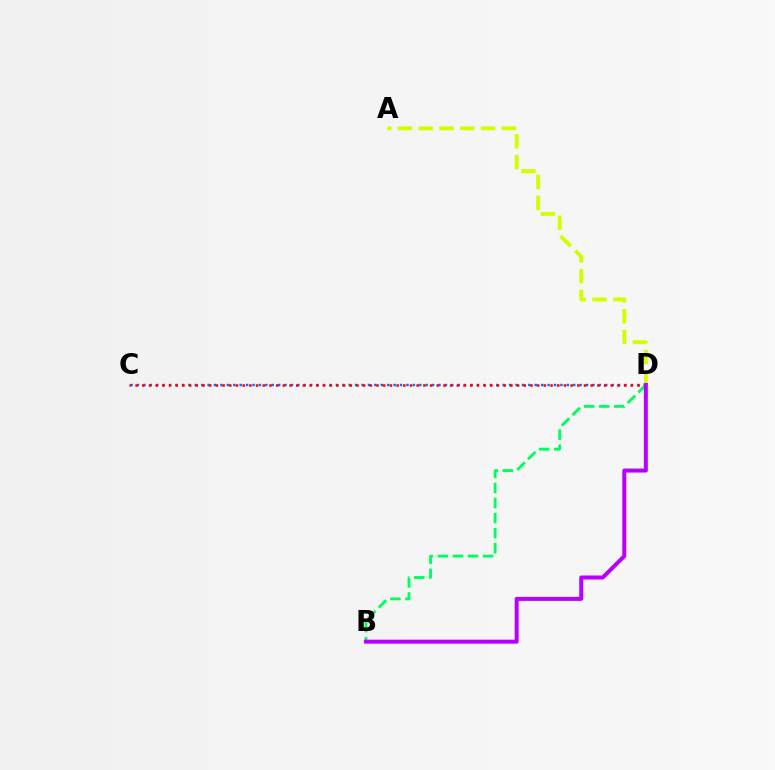{('C', 'D'): [{'color': '#0074ff', 'line_style': 'dotted', 'thickness': 1.74}, {'color': '#ff0000', 'line_style': 'dotted', 'thickness': 1.82}], ('B', 'D'): [{'color': '#00ff5c', 'line_style': 'dashed', 'thickness': 2.04}, {'color': '#b900ff', 'line_style': 'solid', 'thickness': 2.88}], ('A', 'D'): [{'color': '#d1ff00', 'line_style': 'dashed', 'thickness': 2.82}]}